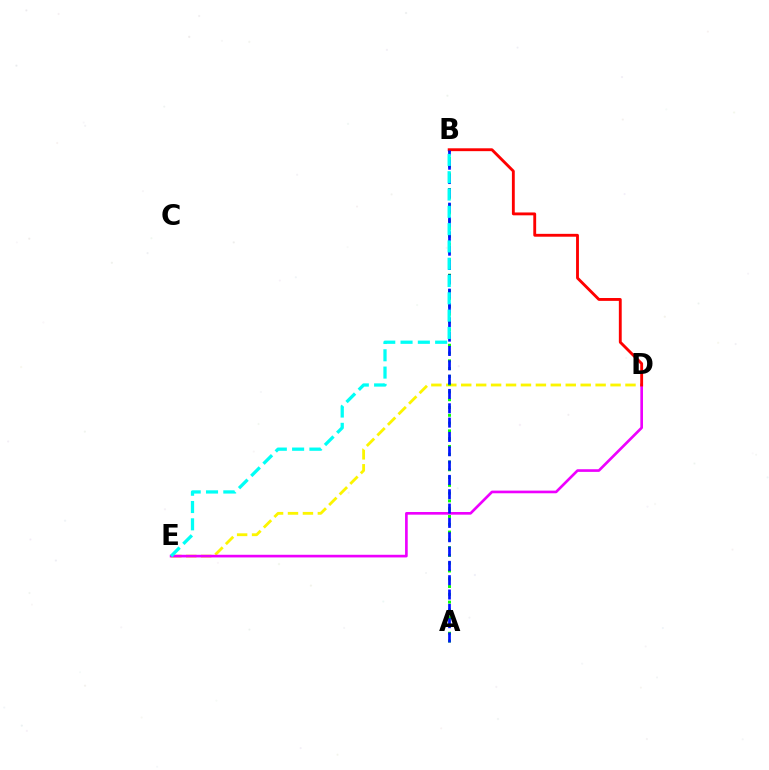{('D', 'E'): [{'color': '#fcf500', 'line_style': 'dashed', 'thickness': 2.03}, {'color': '#ee00ff', 'line_style': 'solid', 'thickness': 1.91}], ('A', 'B'): [{'color': '#08ff00', 'line_style': 'dotted', 'thickness': 2.11}, {'color': '#0010ff', 'line_style': 'dashed', 'thickness': 1.95}], ('B', 'D'): [{'color': '#ff0000', 'line_style': 'solid', 'thickness': 2.06}], ('B', 'E'): [{'color': '#00fff6', 'line_style': 'dashed', 'thickness': 2.35}]}